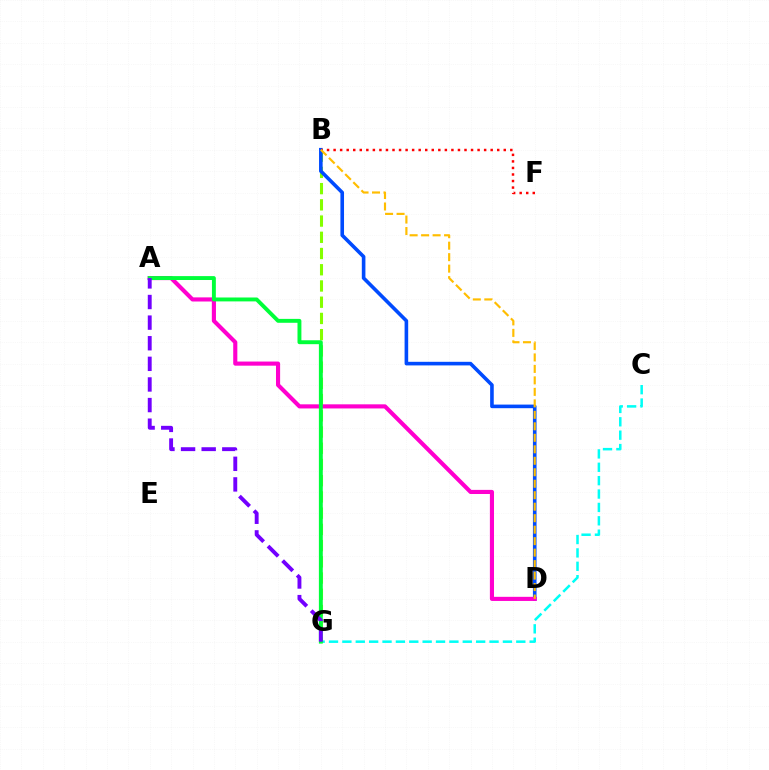{('C', 'G'): [{'color': '#00fff6', 'line_style': 'dashed', 'thickness': 1.82}], ('B', 'G'): [{'color': '#84ff00', 'line_style': 'dashed', 'thickness': 2.2}], ('B', 'D'): [{'color': '#004bff', 'line_style': 'solid', 'thickness': 2.6}, {'color': '#ffbd00', 'line_style': 'dashed', 'thickness': 1.56}], ('A', 'D'): [{'color': '#ff00cf', 'line_style': 'solid', 'thickness': 2.97}], ('B', 'F'): [{'color': '#ff0000', 'line_style': 'dotted', 'thickness': 1.78}], ('A', 'G'): [{'color': '#00ff39', 'line_style': 'solid', 'thickness': 2.81}, {'color': '#7200ff', 'line_style': 'dashed', 'thickness': 2.8}]}